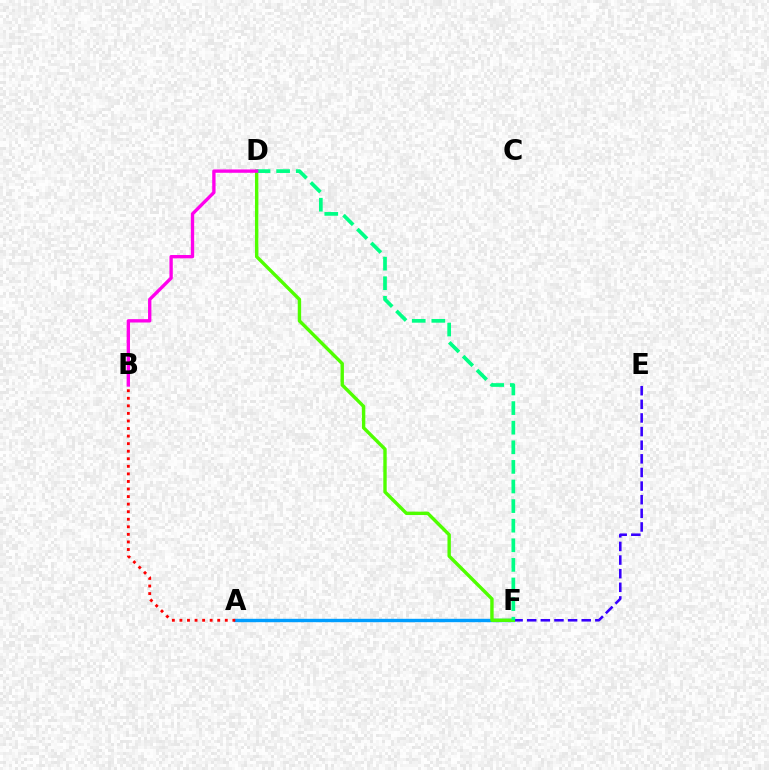{('A', 'F'): [{'color': '#ffd500', 'line_style': 'dashed', 'thickness': 1.95}, {'color': '#009eff', 'line_style': 'solid', 'thickness': 2.44}], ('E', 'F'): [{'color': '#3700ff', 'line_style': 'dashed', 'thickness': 1.85}], ('D', 'F'): [{'color': '#4fff00', 'line_style': 'solid', 'thickness': 2.44}, {'color': '#00ff86', 'line_style': 'dashed', 'thickness': 2.66}], ('B', 'D'): [{'color': '#ff00ed', 'line_style': 'solid', 'thickness': 2.41}], ('A', 'B'): [{'color': '#ff0000', 'line_style': 'dotted', 'thickness': 2.05}]}